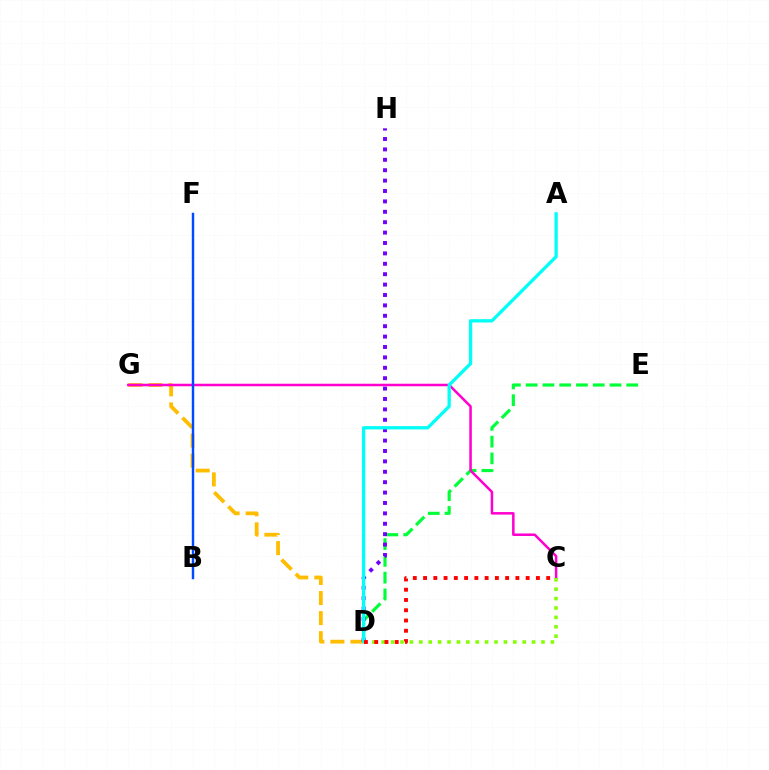{('D', 'E'): [{'color': '#00ff39', 'line_style': 'dashed', 'thickness': 2.28}], ('D', 'G'): [{'color': '#ffbd00', 'line_style': 'dashed', 'thickness': 2.72}], ('D', 'H'): [{'color': '#7200ff', 'line_style': 'dotted', 'thickness': 2.83}], ('C', 'G'): [{'color': '#ff00cf', 'line_style': 'solid', 'thickness': 1.82}], ('C', 'D'): [{'color': '#84ff00', 'line_style': 'dotted', 'thickness': 2.55}, {'color': '#ff0000', 'line_style': 'dotted', 'thickness': 2.79}], ('B', 'F'): [{'color': '#004bff', 'line_style': 'solid', 'thickness': 1.75}], ('A', 'D'): [{'color': '#00fff6', 'line_style': 'solid', 'thickness': 2.38}]}